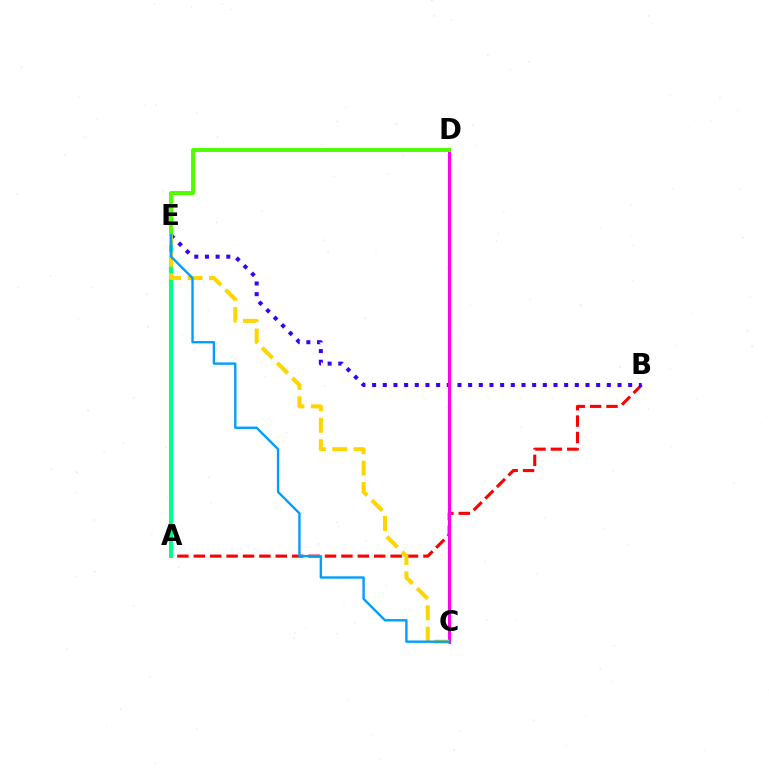{('A', 'B'): [{'color': '#ff0000', 'line_style': 'dashed', 'thickness': 2.23}], ('B', 'E'): [{'color': '#3700ff', 'line_style': 'dotted', 'thickness': 2.9}], ('A', 'E'): [{'color': '#00ff86', 'line_style': 'solid', 'thickness': 2.92}], ('C', 'D'): [{'color': '#ff00ed', 'line_style': 'solid', 'thickness': 2.22}], ('D', 'E'): [{'color': '#4fff00', 'line_style': 'solid', 'thickness': 2.84}], ('C', 'E'): [{'color': '#ffd500', 'line_style': 'dashed', 'thickness': 2.91}, {'color': '#009eff', 'line_style': 'solid', 'thickness': 1.71}]}